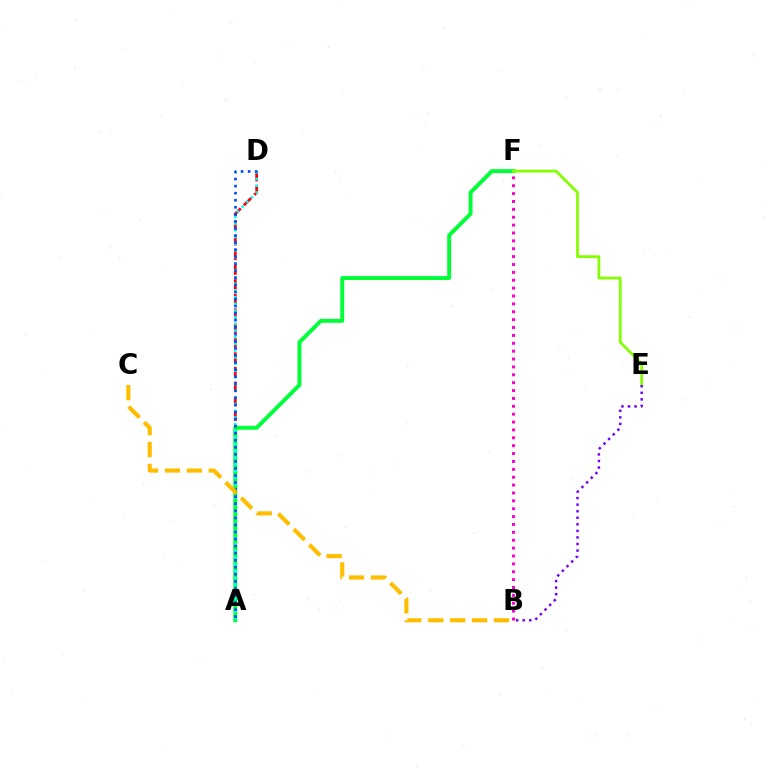{('A', 'D'): [{'color': '#ff0000', 'line_style': 'dashed', 'thickness': 1.99}, {'color': '#00fff6', 'line_style': 'dotted', 'thickness': 1.82}, {'color': '#004bff', 'line_style': 'dotted', 'thickness': 1.92}], ('A', 'F'): [{'color': '#00ff39', 'line_style': 'solid', 'thickness': 2.83}], ('E', 'F'): [{'color': '#84ff00', 'line_style': 'solid', 'thickness': 2.0}], ('B', 'C'): [{'color': '#ffbd00', 'line_style': 'dashed', 'thickness': 2.98}], ('B', 'F'): [{'color': '#ff00cf', 'line_style': 'dotted', 'thickness': 2.14}], ('B', 'E'): [{'color': '#7200ff', 'line_style': 'dotted', 'thickness': 1.78}]}